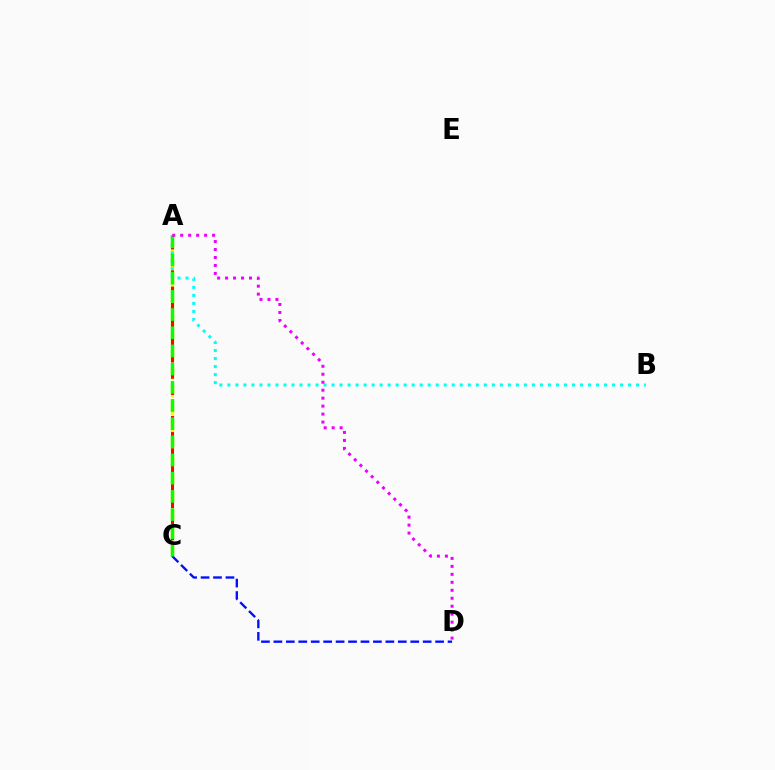{('A', 'C'): [{'color': '#fcf500', 'line_style': 'dashed', 'thickness': 2.4}, {'color': '#ff0000', 'line_style': 'dashed', 'thickness': 2.2}, {'color': '#08ff00', 'line_style': 'dashed', 'thickness': 2.47}], ('A', 'B'): [{'color': '#00fff6', 'line_style': 'dotted', 'thickness': 2.18}], ('C', 'D'): [{'color': '#0010ff', 'line_style': 'dashed', 'thickness': 1.69}], ('A', 'D'): [{'color': '#ee00ff', 'line_style': 'dotted', 'thickness': 2.17}]}